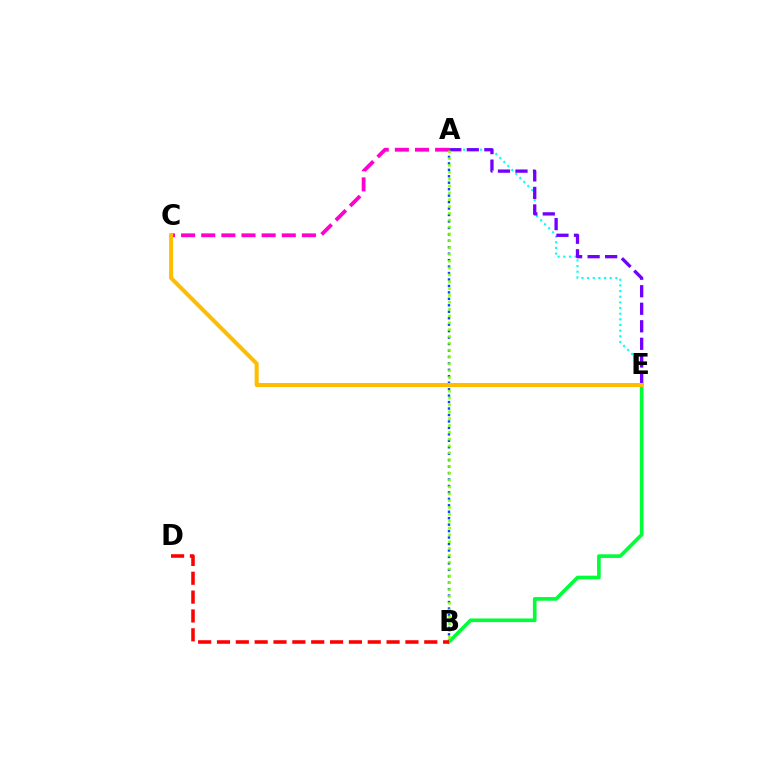{('A', 'B'): [{'color': '#004bff', 'line_style': 'dotted', 'thickness': 1.75}, {'color': '#84ff00', 'line_style': 'dotted', 'thickness': 1.86}], ('B', 'E'): [{'color': '#00ff39', 'line_style': 'solid', 'thickness': 2.63}], ('B', 'D'): [{'color': '#ff0000', 'line_style': 'dashed', 'thickness': 2.56}], ('A', 'E'): [{'color': '#00fff6', 'line_style': 'dotted', 'thickness': 1.54}, {'color': '#7200ff', 'line_style': 'dashed', 'thickness': 2.38}], ('A', 'C'): [{'color': '#ff00cf', 'line_style': 'dashed', 'thickness': 2.74}], ('C', 'E'): [{'color': '#ffbd00', 'line_style': 'solid', 'thickness': 2.91}]}